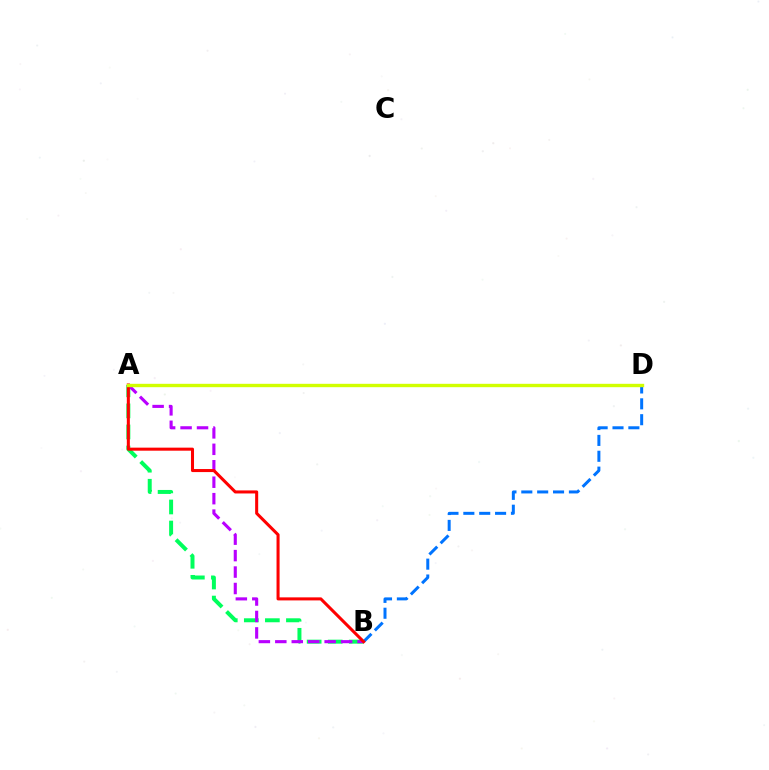{('A', 'B'): [{'color': '#00ff5c', 'line_style': 'dashed', 'thickness': 2.86}, {'color': '#b900ff', 'line_style': 'dashed', 'thickness': 2.23}, {'color': '#ff0000', 'line_style': 'solid', 'thickness': 2.19}], ('B', 'D'): [{'color': '#0074ff', 'line_style': 'dashed', 'thickness': 2.16}], ('A', 'D'): [{'color': '#d1ff00', 'line_style': 'solid', 'thickness': 2.43}]}